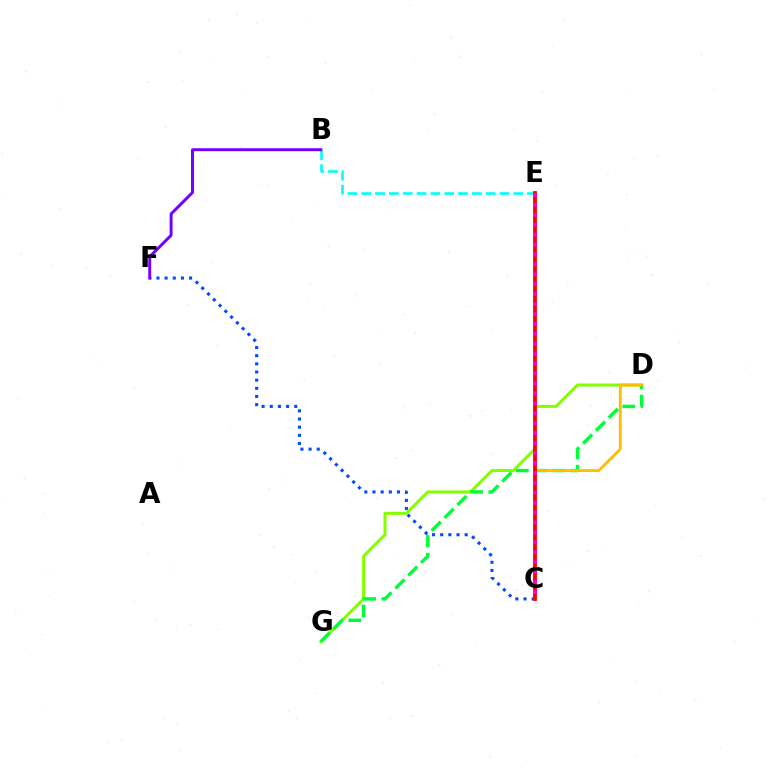{('D', 'G'): [{'color': '#84ff00', 'line_style': 'solid', 'thickness': 2.18}, {'color': '#00ff39', 'line_style': 'dashed', 'thickness': 2.47}], ('B', 'E'): [{'color': '#00fff6', 'line_style': 'dashed', 'thickness': 1.88}], ('C', 'F'): [{'color': '#004bff', 'line_style': 'dotted', 'thickness': 2.22}], ('B', 'F'): [{'color': '#7200ff', 'line_style': 'solid', 'thickness': 2.13}], ('C', 'D'): [{'color': '#ffbd00', 'line_style': 'solid', 'thickness': 2.03}], ('C', 'E'): [{'color': '#ff0000', 'line_style': 'solid', 'thickness': 2.75}, {'color': '#ff00cf', 'line_style': 'dotted', 'thickness': 2.7}]}